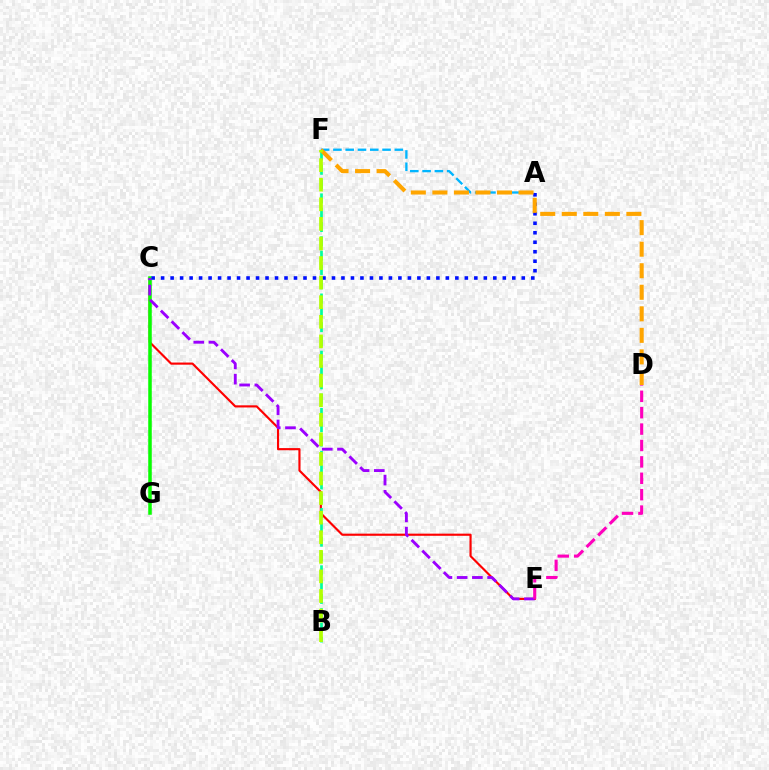{('A', 'F'): [{'color': '#00b5ff', 'line_style': 'dashed', 'thickness': 1.67}], ('C', 'E'): [{'color': '#ff0000', 'line_style': 'solid', 'thickness': 1.55}, {'color': '#9b00ff', 'line_style': 'dashed', 'thickness': 2.07}], ('C', 'G'): [{'color': '#08ff00', 'line_style': 'solid', 'thickness': 2.53}], ('A', 'C'): [{'color': '#0010ff', 'line_style': 'dotted', 'thickness': 2.58}], ('B', 'F'): [{'color': '#00ff9d', 'line_style': 'dashed', 'thickness': 1.94}, {'color': '#b3ff00', 'line_style': 'dashed', 'thickness': 2.66}], ('D', 'F'): [{'color': '#ffa500', 'line_style': 'dashed', 'thickness': 2.93}], ('D', 'E'): [{'color': '#ff00bd', 'line_style': 'dashed', 'thickness': 2.23}]}